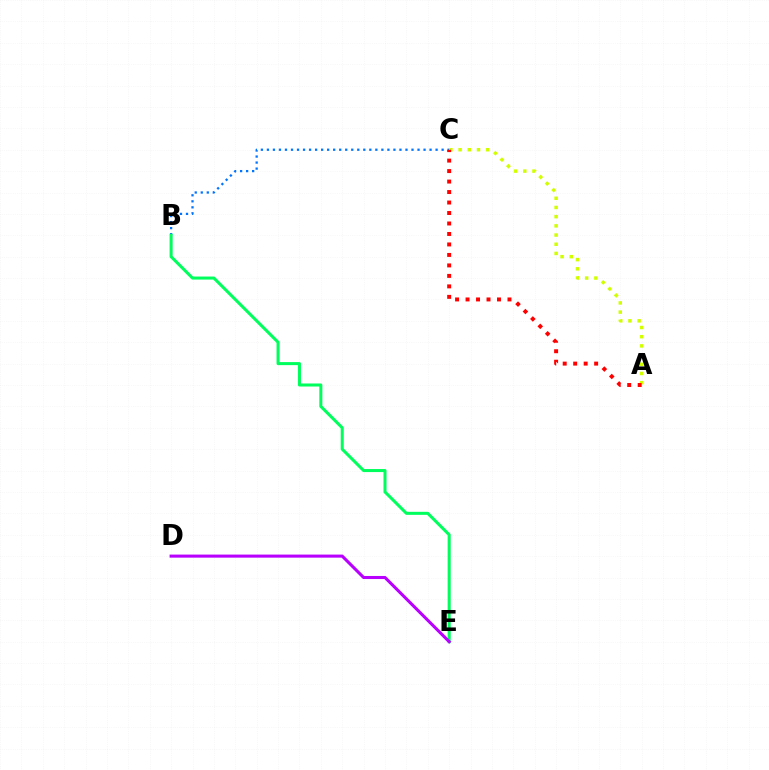{('B', 'C'): [{'color': '#0074ff', 'line_style': 'dotted', 'thickness': 1.64}], ('B', 'E'): [{'color': '#00ff5c', 'line_style': 'solid', 'thickness': 2.19}], ('D', 'E'): [{'color': '#b900ff', 'line_style': 'solid', 'thickness': 2.21}], ('A', 'C'): [{'color': '#d1ff00', 'line_style': 'dotted', 'thickness': 2.5}, {'color': '#ff0000', 'line_style': 'dotted', 'thickness': 2.85}]}